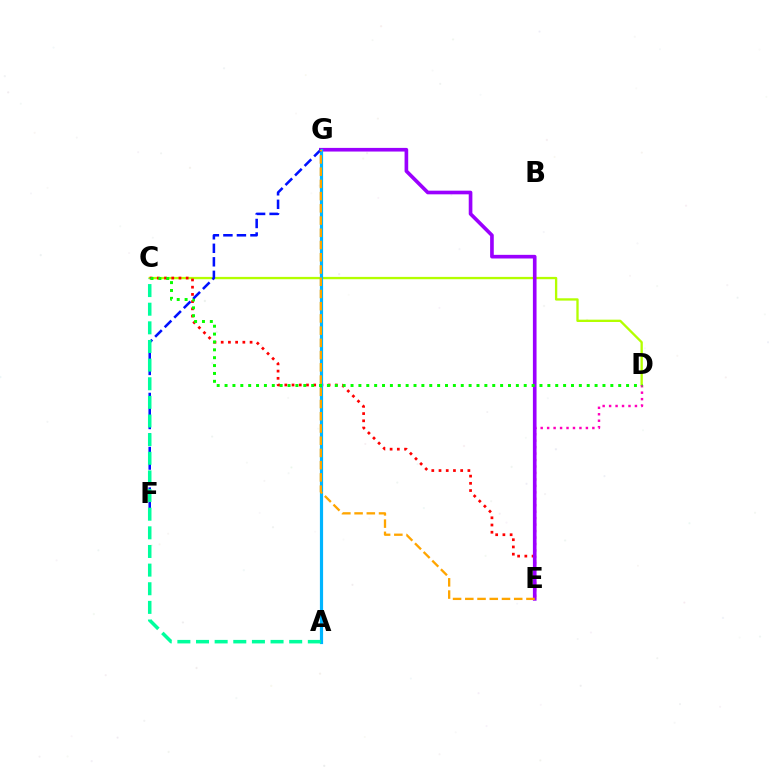{('C', 'D'): [{'color': '#b3ff00', 'line_style': 'solid', 'thickness': 1.67}, {'color': '#08ff00', 'line_style': 'dotted', 'thickness': 2.14}], ('C', 'E'): [{'color': '#ff0000', 'line_style': 'dotted', 'thickness': 1.96}], ('D', 'E'): [{'color': '#ff00bd', 'line_style': 'dotted', 'thickness': 1.75}], ('E', 'G'): [{'color': '#9b00ff', 'line_style': 'solid', 'thickness': 2.63}, {'color': '#ffa500', 'line_style': 'dashed', 'thickness': 1.66}], ('A', 'G'): [{'color': '#00b5ff', 'line_style': 'solid', 'thickness': 2.3}], ('F', 'G'): [{'color': '#0010ff', 'line_style': 'dashed', 'thickness': 1.84}], ('A', 'C'): [{'color': '#00ff9d', 'line_style': 'dashed', 'thickness': 2.53}]}